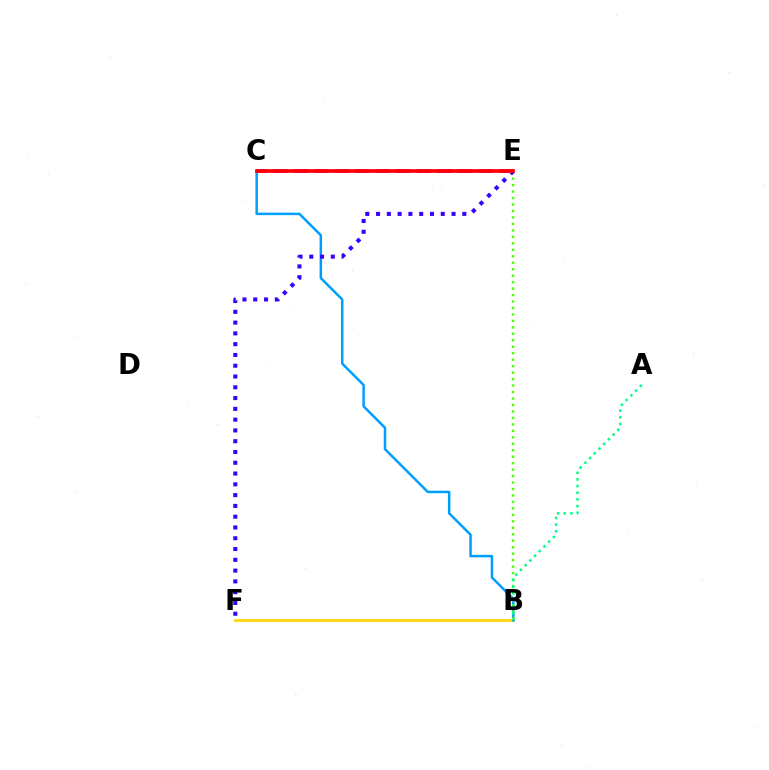{('B', 'F'): [{'color': '#ffd500', 'line_style': 'solid', 'thickness': 1.95}], ('B', 'C'): [{'color': '#009eff', 'line_style': 'solid', 'thickness': 1.8}], ('C', 'E'): [{'color': '#ff00ed', 'line_style': 'dashed', 'thickness': 2.79}, {'color': '#ff0000', 'line_style': 'solid', 'thickness': 2.67}], ('B', 'E'): [{'color': '#4fff00', 'line_style': 'dotted', 'thickness': 1.76}], ('E', 'F'): [{'color': '#3700ff', 'line_style': 'dotted', 'thickness': 2.93}], ('A', 'B'): [{'color': '#00ff86', 'line_style': 'dotted', 'thickness': 1.81}]}